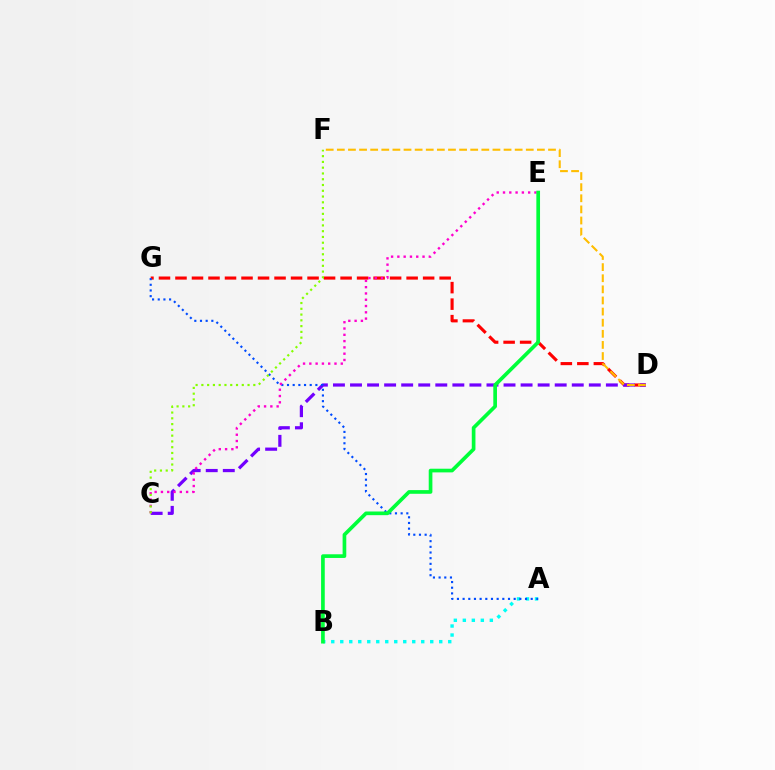{('A', 'B'): [{'color': '#00fff6', 'line_style': 'dotted', 'thickness': 2.44}], ('D', 'G'): [{'color': '#ff0000', 'line_style': 'dashed', 'thickness': 2.24}], ('C', 'D'): [{'color': '#7200ff', 'line_style': 'dashed', 'thickness': 2.32}], ('A', 'G'): [{'color': '#004bff', 'line_style': 'dotted', 'thickness': 1.54}], ('C', 'E'): [{'color': '#ff00cf', 'line_style': 'dotted', 'thickness': 1.71}], ('C', 'F'): [{'color': '#84ff00', 'line_style': 'dotted', 'thickness': 1.57}], ('D', 'F'): [{'color': '#ffbd00', 'line_style': 'dashed', 'thickness': 1.51}], ('B', 'E'): [{'color': '#00ff39', 'line_style': 'solid', 'thickness': 2.64}]}